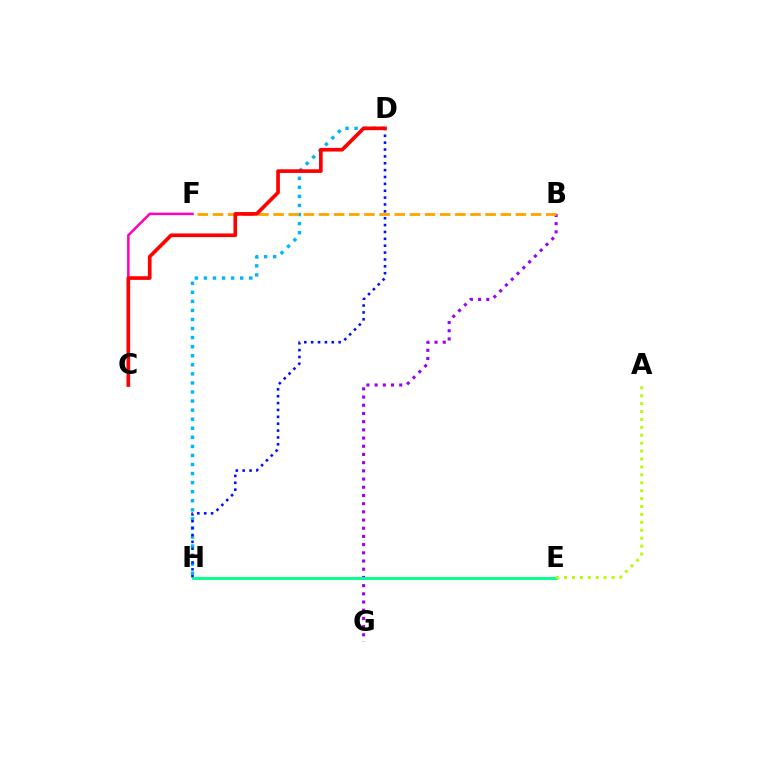{('C', 'F'): [{'color': '#ff00bd', 'line_style': 'solid', 'thickness': 1.81}], ('B', 'G'): [{'color': '#9b00ff', 'line_style': 'dotted', 'thickness': 2.23}], ('D', 'H'): [{'color': '#00b5ff', 'line_style': 'dotted', 'thickness': 2.46}, {'color': '#0010ff', 'line_style': 'dotted', 'thickness': 1.87}], ('E', 'H'): [{'color': '#08ff00', 'line_style': 'solid', 'thickness': 1.85}, {'color': '#00ff9d', 'line_style': 'solid', 'thickness': 1.85}], ('B', 'F'): [{'color': '#ffa500', 'line_style': 'dashed', 'thickness': 2.06}], ('A', 'E'): [{'color': '#b3ff00', 'line_style': 'dotted', 'thickness': 2.15}], ('C', 'D'): [{'color': '#ff0000', 'line_style': 'solid', 'thickness': 2.64}]}